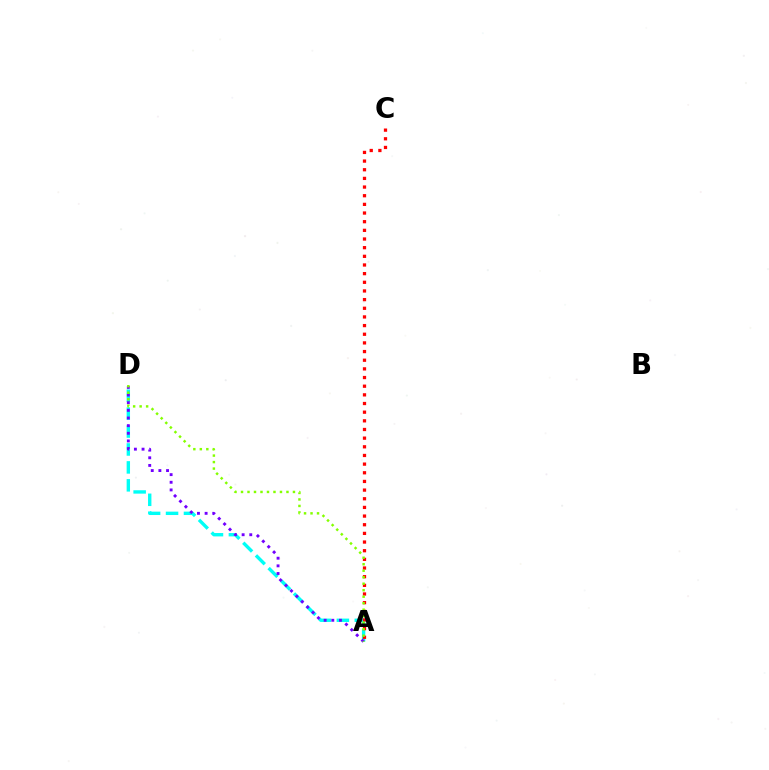{('A', 'D'): [{'color': '#00fff6', 'line_style': 'dashed', 'thickness': 2.44}, {'color': '#7200ff', 'line_style': 'dotted', 'thickness': 2.08}, {'color': '#84ff00', 'line_style': 'dotted', 'thickness': 1.76}], ('A', 'C'): [{'color': '#ff0000', 'line_style': 'dotted', 'thickness': 2.35}]}